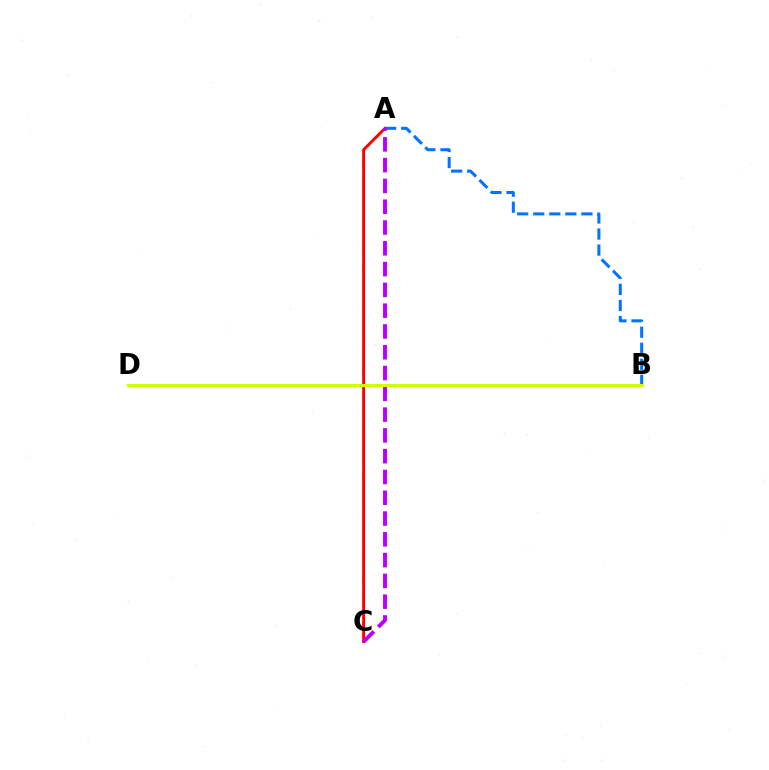{('A', 'C'): [{'color': '#00ff5c', 'line_style': 'dotted', 'thickness': 1.57}, {'color': '#ff0000', 'line_style': 'solid', 'thickness': 2.08}, {'color': '#b900ff', 'line_style': 'dashed', 'thickness': 2.82}], ('A', 'B'): [{'color': '#0074ff', 'line_style': 'dashed', 'thickness': 2.18}], ('B', 'D'): [{'color': '#d1ff00', 'line_style': 'solid', 'thickness': 2.23}]}